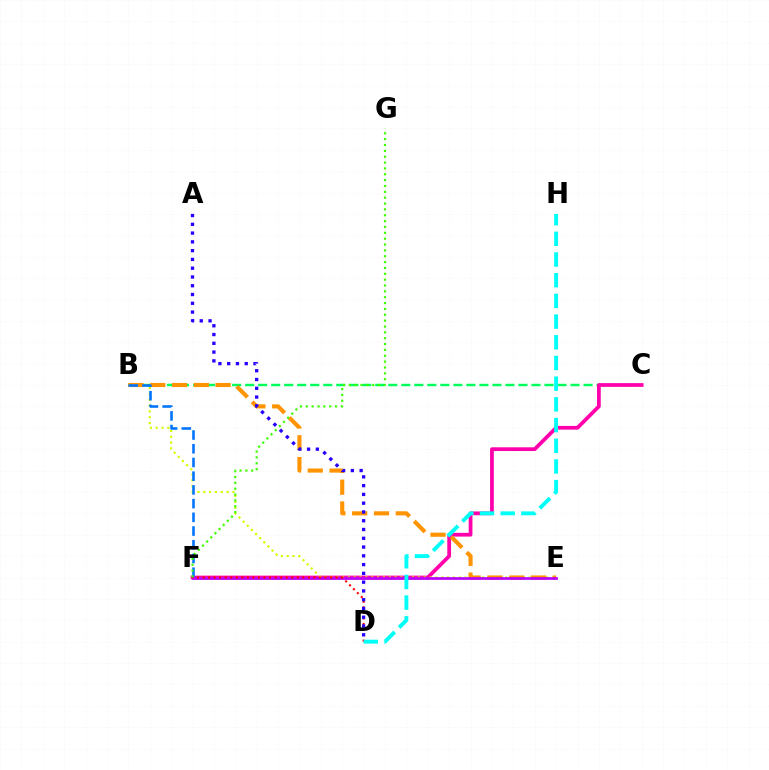{('B', 'C'): [{'color': '#00ff5c', 'line_style': 'dashed', 'thickness': 1.77}], ('C', 'F'): [{'color': '#ff00ac', 'line_style': 'solid', 'thickness': 2.7}], ('B', 'E'): [{'color': '#d1ff00', 'line_style': 'dotted', 'thickness': 1.59}, {'color': '#ff9400', 'line_style': 'dashed', 'thickness': 2.96}], ('E', 'F'): [{'color': '#b900ff', 'line_style': 'solid', 'thickness': 1.95}], ('B', 'F'): [{'color': '#0074ff', 'line_style': 'dashed', 'thickness': 1.86}], ('D', 'F'): [{'color': '#ff0000', 'line_style': 'dotted', 'thickness': 1.51}], ('A', 'D'): [{'color': '#2500ff', 'line_style': 'dotted', 'thickness': 2.38}], ('D', 'H'): [{'color': '#00fff6', 'line_style': 'dashed', 'thickness': 2.81}], ('F', 'G'): [{'color': '#3dff00', 'line_style': 'dotted', 'thickness': 1.59}]}